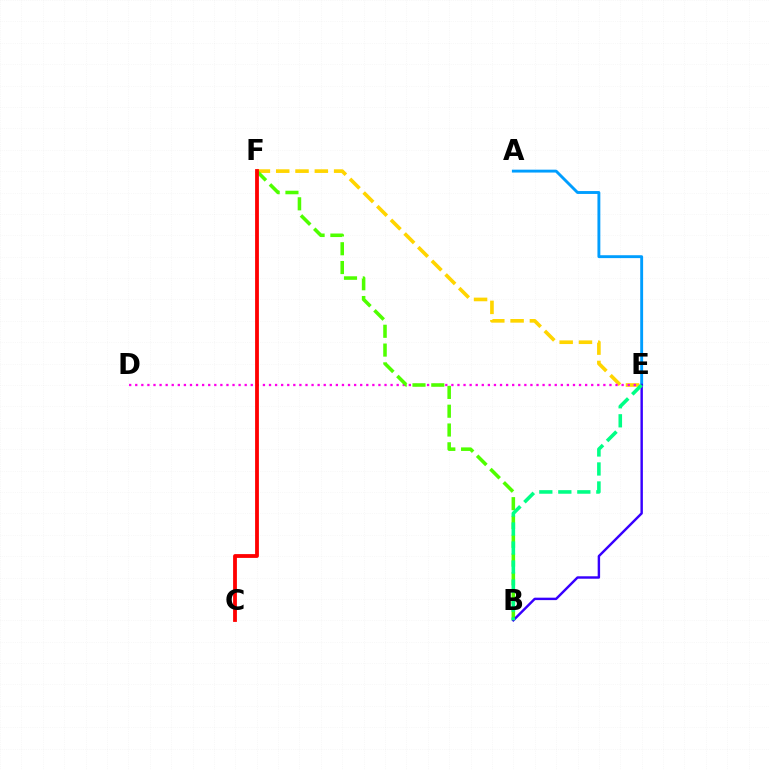{('E', 'F'): [{'color': '#ffd500', 'line_style': 'dashed', 'thickness': 2.62}], ('D', 'E'): [{'color': '#ff00ed', 'line_style': 'dotted', 'thickness': 1.65}], ('B', 'F'): [{'color': '#4fff00', 'line_style': 'dashed', 'thickness': 2.55}], ('C', 'F'): [{'color': '#ff0000', 'line_style': 'solid', 'thickness': 2.74}], ('A', 'E'): [{'color': '#009eff', 'line_style': 'solid', 'thickness': 2.08}], ('B', 'E'): [{'color': '#3700ff', 'line_style': 'solid', 'thickness': 1.75}, {'color': '#00ff86', 'line_style': 'dashed', 'thickness': 2.58}]}